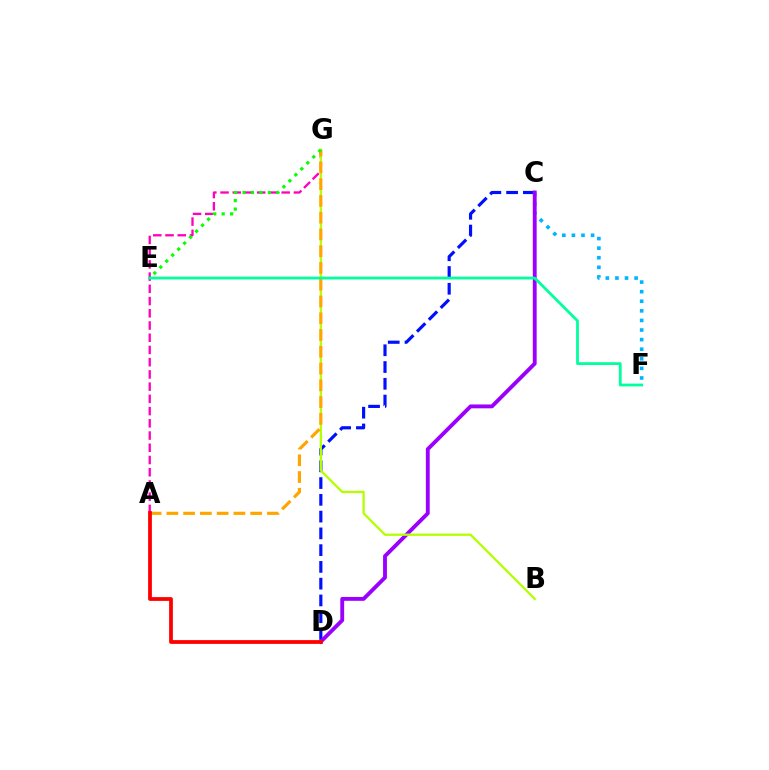{('C', 'F'): [{'color': '#00b5ff', 'line_style': 'dotted', 'thickness': 2.61}], ('C', 'D'): [{'color': '#0010ff', 'line_style': 'dashed', 'thickness': 2.28}, {'color': '#9b00ff', 'line_style': 'solid', 'thickness': 2.78}], ('A', 'G'): [{'color': '#ff00bd', 'line_style': 'dashed', 'thickness': 1.66}, {'color': '#ffa500', 'line_style': 'dashed', 'thickness': 2.28}], ('B', 'G'): [{'color': '#b3ff00', 'line_style': 'solid', 'thickness': 1.65}], ('A', 'D'): [{'color': '#ff0000', 'line_style': 'solid', 'thickness': 2.72}], ('E', 'G'): [{'color': '#08ff00', 'line_style': 'dotted', 'thickness': 2.3}], ('E', 'F'): [{'color': '#00ff9d', 'line_style': 'solid', 'thickness': 2.0}]}